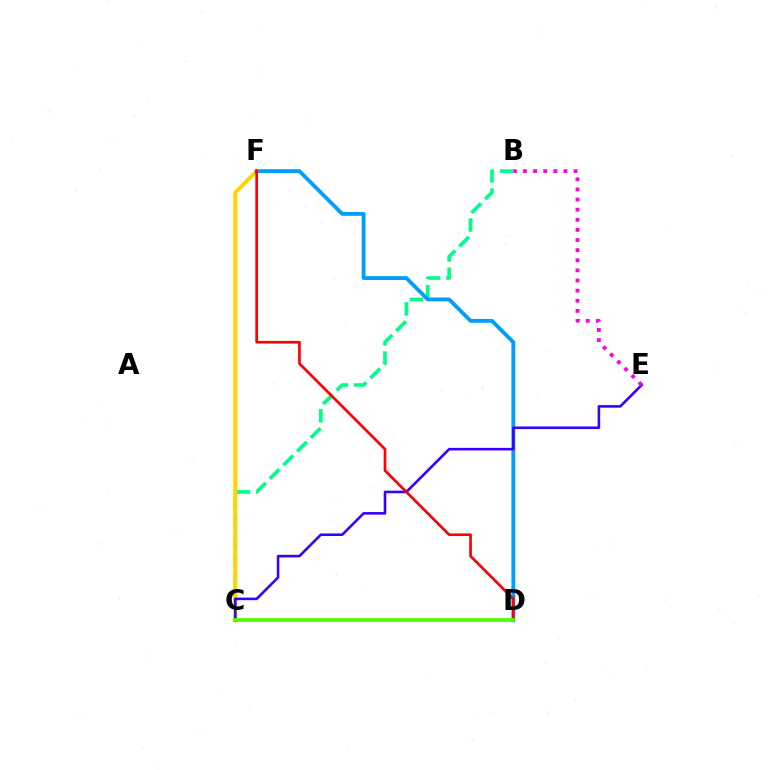{('B', 'C'): [{'color': '#00ff86', 'line_style': 'dashed', 'thickness': 2.63}], ('C', 'F'): [{'color': '#ffd500', 'line_style': 'solid', 'thickness': 2.89}], ('D', 'F'): [{'color': '#009eff', 'line_style': 'solid', 'thickness': 2.76}, {'color': '#ff0000', 'line_style': 'solid', 'thickness': 1.93}], ('C', 'E'): [{'color': '#3700ff', 'line_style': 'solid', 'thickness': 1.86}], ('B', 'E'): [{'color': '#ff00ed', 'line_style': 'dotted', 'thickness': 2.75}], ('C', 'D'): [{'color': '#4fff00', 'line_style': 'solid', 'thickness': 2.66}]}